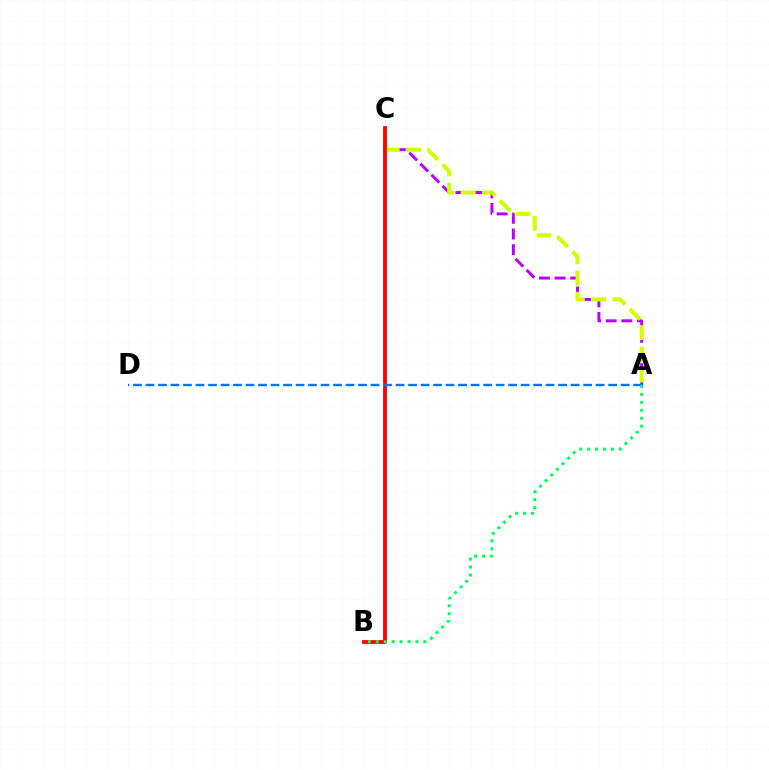{('A', 'C'): [{'color': '#b900ff', 'line_style': 'dashed', 'thickness': 2.13}, {'color': '#d1ff00', 'line_style': 'dashed', 'thickness': 2.88}], ('B', 'C'): [{'color': '#ff0000', 'line_style': 'solid', 'thickness': 2.73}], ('A', 'D'): [{'color': '#0074ff', 'line_style': 'dashed', 'thickness': 1.7}], ('A', 'B'): [{'color': '#00ff5c', 'line_style': 'dotted', 'thickness': 2.16}]}